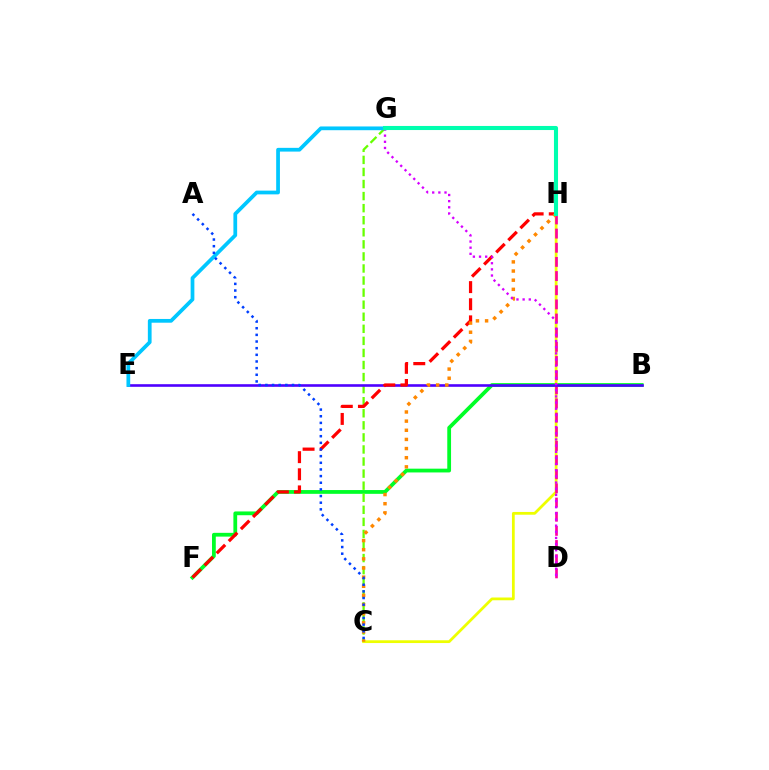{('B', 'F'): [{'color': '#00ff27', 'line_style': 'solid', 'thickness': 2.72}], ('C', 'H'): [{'color': '#eeff00', 'line_style': 'solid', 'thickness': 1.99}, {'color': '#ff8800', 'line_style': 'dotted', 'thickness': 2.48}], ('D', 'H'): [{'color': '#ff00a0', 'line_style': 'dashed', 'thickness': 1.92}], ('C', 'G'): [{'color': '#66ff00', 'line_style': 'dashed', 'thickness': 1.64}], ('B', 'E'): [{'color': '#4f00ff', 'line_style': 'solid', 'thickness': 1.88}], ('E', 'G'): [{'color': '#00c7ff', 'line_style': 'solid', 'thickness': 2.69}], ('F', 'H'): [{'color': '#ff0000', 'line_style': 'dashed', 'thickness': 2.33}], ('A', 'C'): [{'color': '#003fff', 'line_style': 'dotted', 'thickness': 1.81}], ('D', 'G'): [{'color': '#d600ff', 'line_style': 'dotted', 'thickness': 1.67}], ('G', 'H'): [{'color': '#00ffaf', 'line_style': 'solid', 'thickness': 2.93}]}